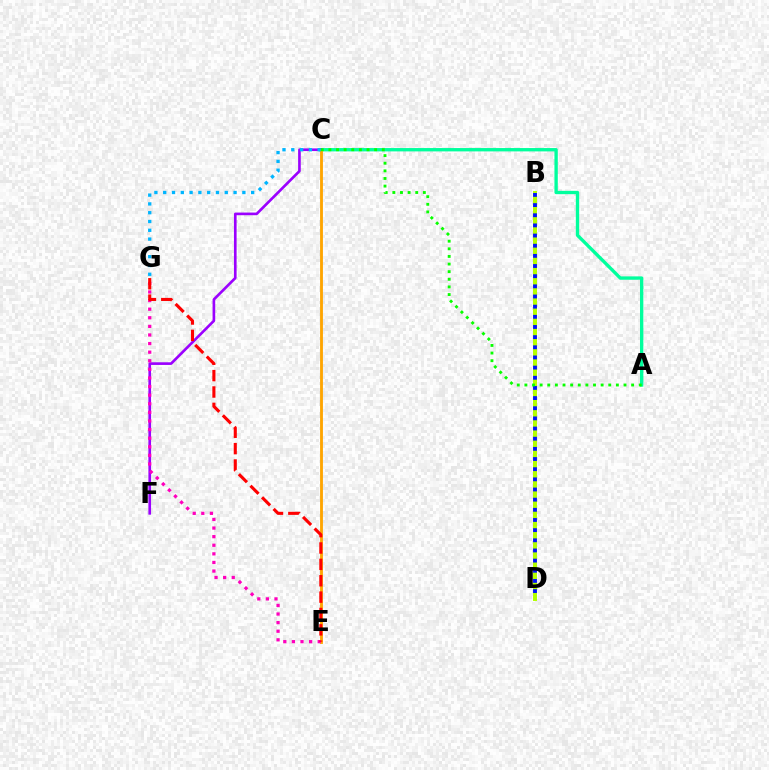{('B', 'D'): [{'color': '#b3ff00', 'line_style': 'solid', 'thickness': 2.86}, {'color': '#0010ff', 'line_style': 'dotted', 'thickness': 2.76}], ('A', 'C'): [{'color': '#00ff9d', 'line_style': 'solid', 'thickness': 2.41}, {'color': '#08ff00', 'line_style': 'dotted', 'thickness': 2.07}], ('C', 'F'): [{'color': '#9b00ff', 'line_style': 'solid', 'thickness': 1.91}], ('C', 'E'): [{'color': '#ffa500', 'line_style': 'solid', 'thickness': 2.05}], ('E', 'G'): [{'color': '#ff00bd', 'line_style': 'dotted', 'thickness': 2.34}, {'color': '#ff0000', 'line_style': 'dashed', 'thickness': 2.22}], ('C', 'G'): [{'color': '#00b5ff', 'line_style': 'dotted', 'thickness': 2.39}]}